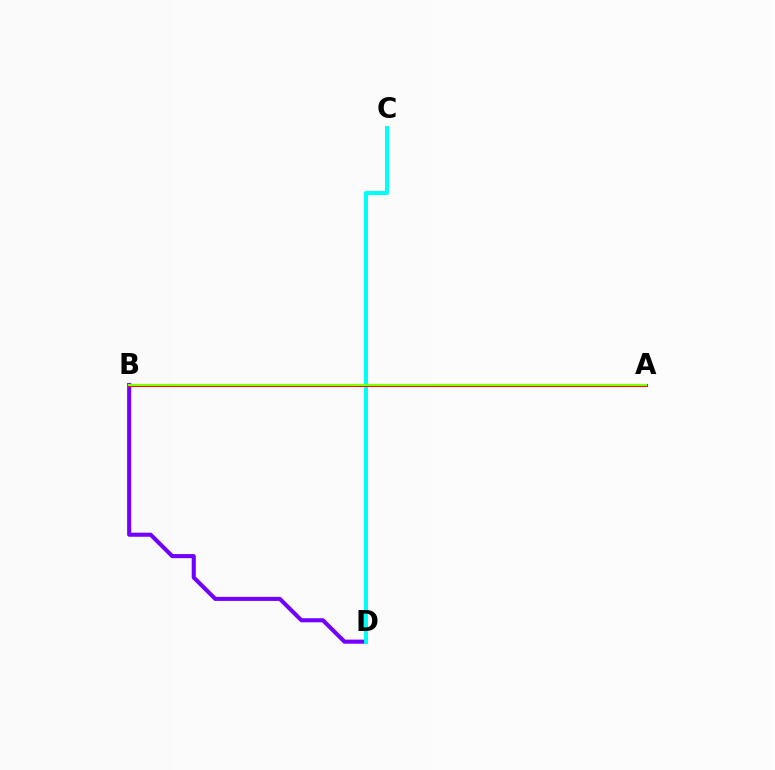{('B', 'D'): [{'color': '#7200ff', 'line_style': 'solid', 'thickness': 2.93}], ('C', 'D'): [{'color': '#00fff6', 'line_style': 'solid', 'thickness': 2.92}], ('A', 'B'): [{'color': '#ff0000', 'line_style': 'solid', 'thickness': 2.18}, {'color': '#84ff00', 'line_style': 'solid', 'thickness': 1.58}]}